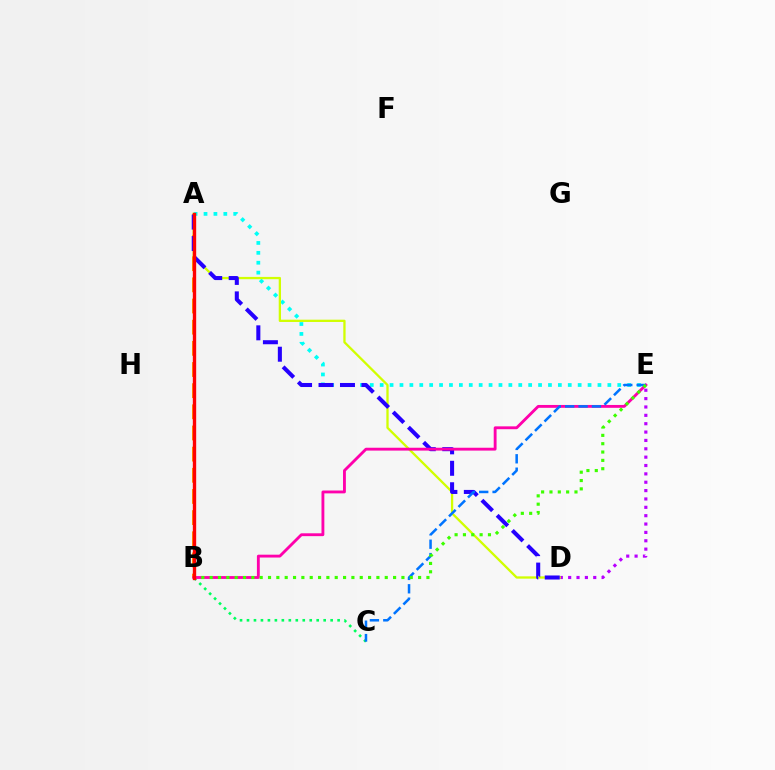{('D', 'E'): [{'color': '#b900ff', 'line_style': 'dotted', 'thickness': 2.27}], ('A', 'B'): [{'color': '#ff9400', 'line_style': 'dashed', 'thickness': 2.87}, {'color': '#ff0000', 'line_style': 'solid', 'thickness': 2.41}], ('A', 'E'): [{'color': '#00fff6', 'line_style': 'dotted', 'thickness': 2.69}], ('A', 'D'): [{'color': '#d1ff00', 'line_style': 'solid', 'thickness': 1.65}, {'color': '#2500ff', 'line_style': 'dashed', 'thickness': 2.91}], ('B', 'C'): [{'color': '#00ff5c', 'line_style': 'dotted', 'thickness': 1.89}], ('B', 'E'): [{'color': '#ff00ac', 'line_style': 'solid', 'thickness': 2.05}, {'color': '#3dff00', 'line_style': 'dotted', 'thickness': 2.27}], ('C', 'E'): [{'color': '#0074ff', 'line_style': 'dashed', 'thickness': 1.82}]}